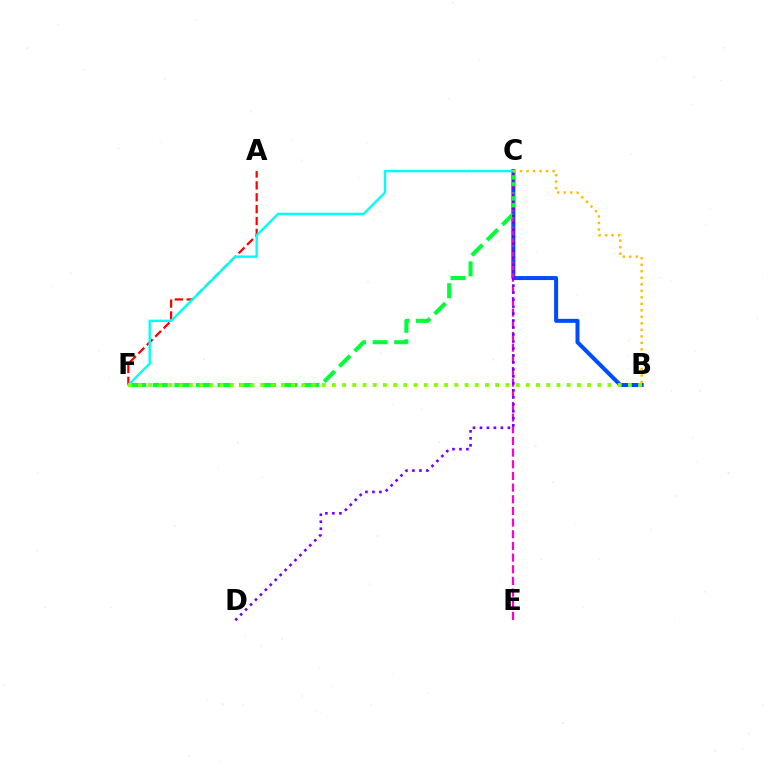{('A', 'F'): [{'color': '#ff0000', 'line_style': 'dashed', 'thickness': 1.61}], ('B', 'C'): [{'color': '#004bff', 'line_style': 'solid', 'thickness': 2.88}, {'color': '#ffbd00', 'line_style': 'dotted', 'thickness': 1.77}], ('C', 'E'): [{'color': '#ff00cf', 'line_style': 'dashed', 'thickness': 1.58}], ('C', 'F'): [{'color': '#00fff6', 'line_style': 'solid', 'thickness': 1.71}, {'color': '#00ff39', 'line_style': 'dashed', 'thickness': 2.93}], ('C', 'D'): [{'color': '#7200ff', 'line_style': 'dotted', 'thickness': 1.9}], ('B', 'F'): [{'color': '#84ff00', 'line_style': 'dotted', 'thickness': 2.77}]}